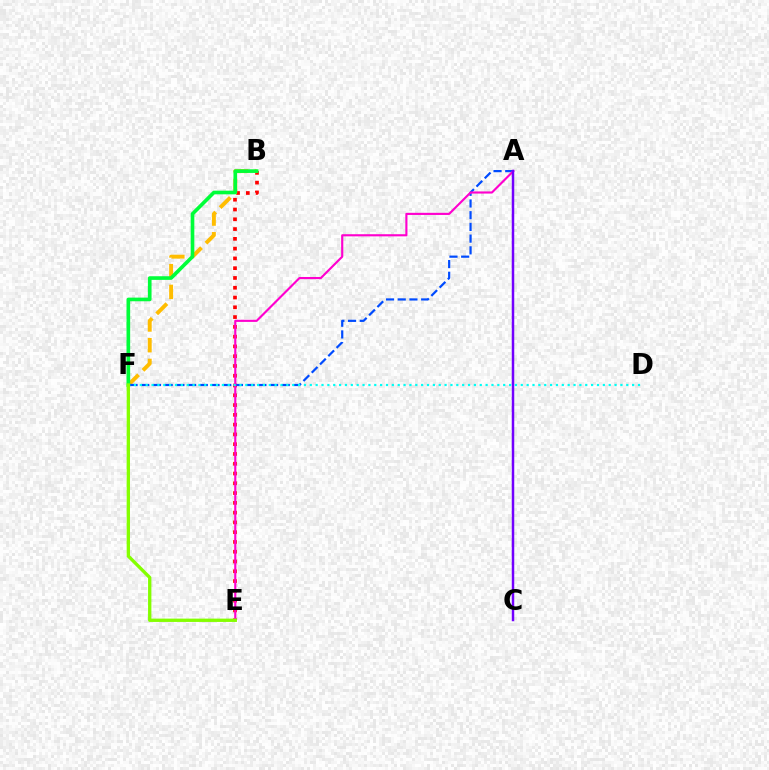{('B', 'E'): [{'color': '#ff0000', 'line_style': 'dotted', 'thickness': 2.66}], ('B', 'F'): [{'color': '#ffbd00', 'line_style': 'dashed', 'thickness': 2.81}, {'color': '#00ff39', 'line_style': 'solid', 'thickness': 2.62}], ('A', 'F'): [{'color': '#004bff', 'line_style': 'dashed', 'thickness': 1.59}], ('A', 'E'): [{'color': '#ff00cf', 'line_style': 'solid', 'thickness': 1.54}], ('D', 'F'): [{'color': '#00fff6', 'line_style': 'dotted', 'thickness': 1.59}], ('E', 'F'): [{'color': '#84ff00', 'line_style': 'solid', 'thickness': 2.4}], ('A', 'C'): [{'color': '#7200ff', 'line_style': 'solid', 'thickness': 1.79}]}